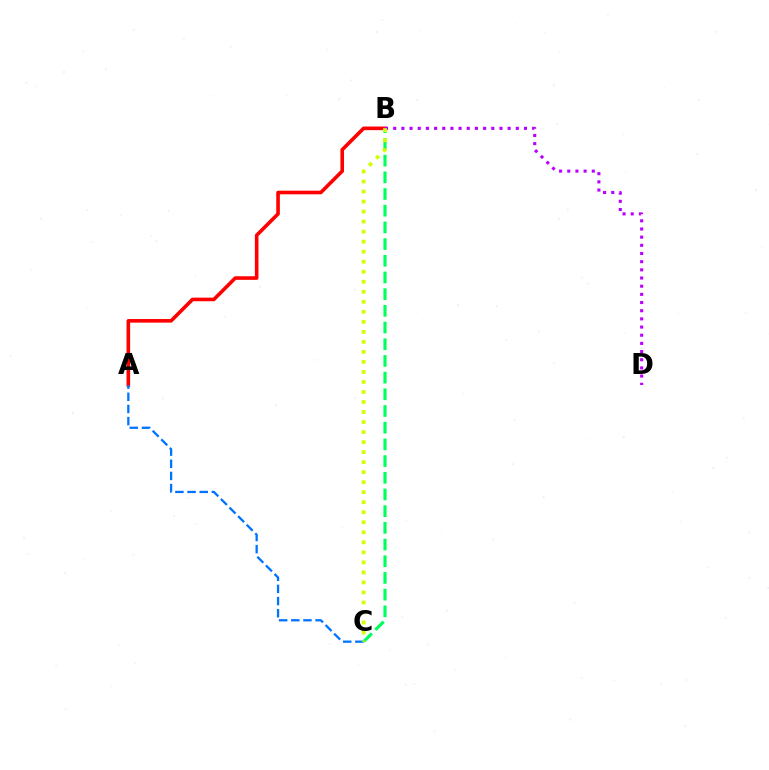{('A', 'B'): [{'color': '#ff0000', 'line_style': 'solid', 'thickness': 2.59}], ('A', 'C'): [{'color': '#0074ff', 'line_style': 'dashed', 'thickness': 1.65}], ('B', 'D'): [{'color': '#b900ff', 'line_style': 'dotted', 'thickness': 2.22}], ('B', 'C'): [{'color': '#00ff5c', 'line_style': 'dashed', 'thickness': 2.27}, {'color': '#d1ff00', 'line_style': 'dotted', 'thickness': 2.72}]}